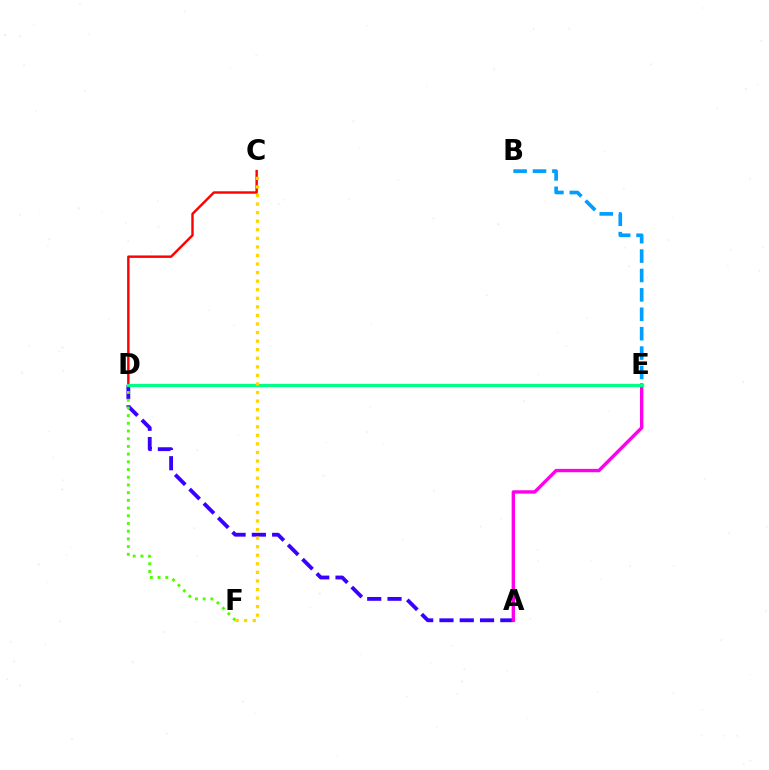{('A', 'D'): [{'color': '#3700ff', 'line_style': 'dashed', 'thickness': 2.75}], ('A', 'E'): [{'color': '#ff00ed', 'line_style': 'solid', 'thickness': 2.43}], ('D', 'F'): [{'color': '#4fff00', 'line_style': 'dotted', 'thickness': 2.09}], ('B', 'E'): [{'color': '#009eff', 'line_style': 'dashed', 'thickness': 2.64}], ('C', 'D'): [{'color': '#ff0000', 'line_style': 'solid', 'thickness': 1.75}], ('D', 'E'): [{'color': '#00ff86', 'line_style': 'solid', 'thickness': 2.38}], ('C', 'F'): [{'color': '#ffd500', 'line_style': 'dotted', 'thickness': 2.33}]}